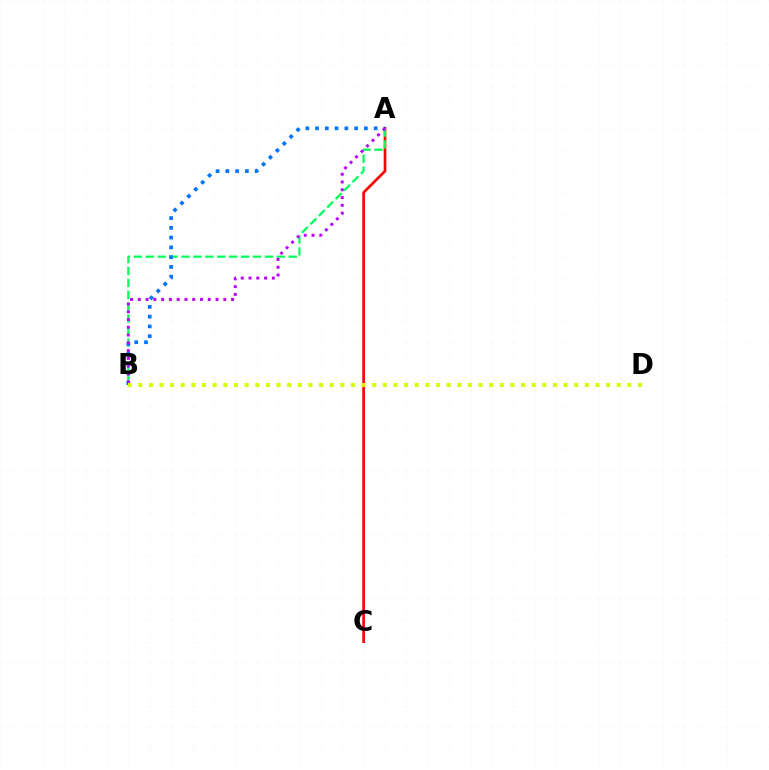{('A', 'C'): [{'color': '#ff0000', 'line_style': 'solid', 'thickness': 1.92}], ('A', 'B'): [{'color': '#00ff5c', 'line_style': 'dashed', 'thickness': 1.62}, {'color': '#0074ff', 'line_style': 'dotted', 'thickness': 2.65}, {'color': '#b900ff', 'line_style': 'dotted', 'thickness': 2.11}], ('B', 'D'): [{'color': '#d1ff00', 'line_style': 'dotted', 'thickness': 2.89}]}